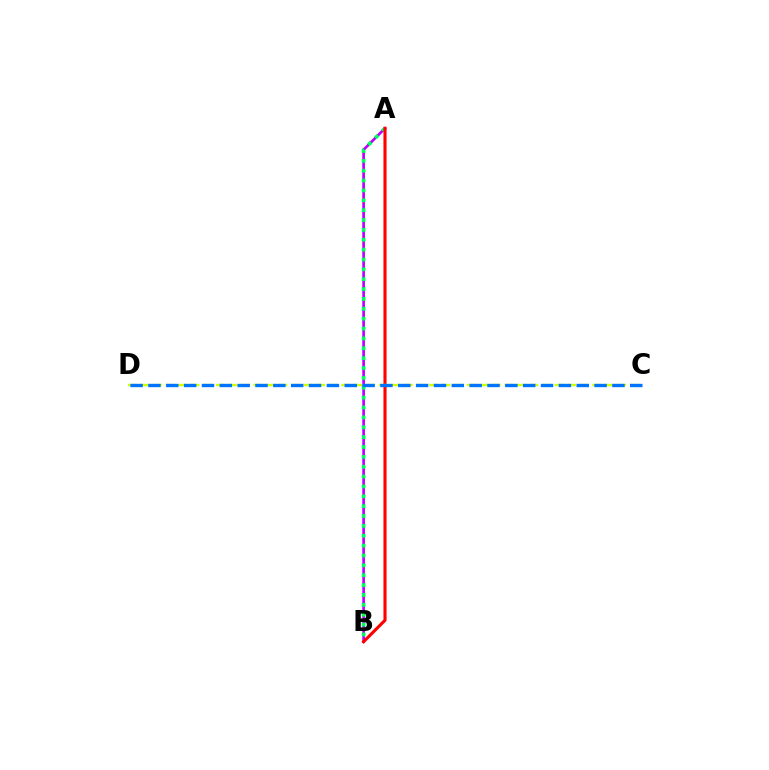{('A', 'B'): [{'color': '#b900ff', 'line_style': 'solid', 'thickness': 1.91}, {'color': '#00ff5c', 'line_style': 'dotted', 'thickness': 2.68}, {'color': '#ff0000', 'line_style': 'solid', 'thickness': 2.23}], ('C', 'D'): [{'color': '#d1ff00', 'line_style': 'dashed', 'thickness': 1.7}, {'color': '#0074ff', 'line_style': 'dashed', 'thickness': 2.42}]}